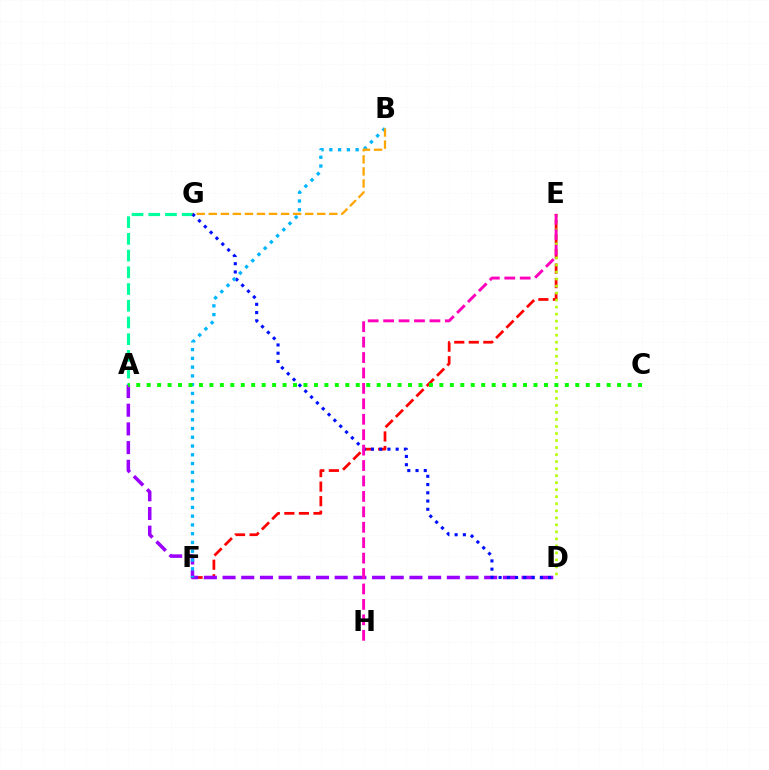{('E', 'F'): [{'color': '#ff0000', 'line_style': 'dashed', 'thickness': 1.98}], ('D', 'E'): [{'color': '#b3ff00', 'line_style': 'dotted', 'thickness': 1.91}], ('A', 'G'): [{'color': '#00ff9d', 'line_style': 'dashed', 'thickness': 2.27}], ('A', 'D'): [{'color': '#9b00ff', 'line_style': 'dashed', 'thickness': 2.54}], ('D', 'G'): [{'color': '#0010ff', 'line_style': 'dotted', 'thickness': 2.24}], ('B', 'F'): [{'color': '#00b5ff', 'line_style': 'dotted', 'thickness': 2.38}], ('E', 'H'): [{'color': '#ff00bd', 'line_style': 'dashed', 'thickness': 2.1}], ('A', 'C'): [{'color': '#08ff00', 'line_style': 'dotted', 'thickness': 2.84}], ('B', 'G'): [{'color': '#ffa500', 'line_style': 'dashed', 'thickness': 1.64}]}